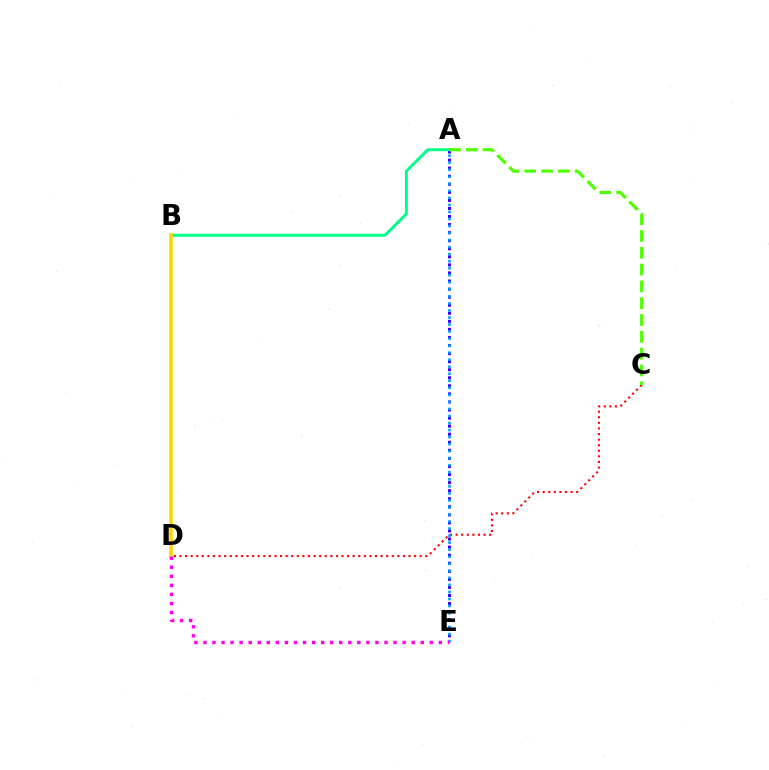{('A', 'E'): [{'color': '#3700ff', 'line_style': 'dotted', 'thickness': 2.19}, {'color': '#009eff', 'line_style': 'dotted', 'thickness': 1.91}], ('C', 'D'): [{'color': '#ff0000', 'line_style': 'dotted', 'thickness': 1.52}], ('A', 'B'): [{'color': '#00ff86', 'line_style': 'solid', 'thickness': 2.11}], ('A', 'C'): [{'color': '#4fff00', 'line_style': 'dashed', 'thickness': 2.28}], ('B', 'D'): [{'color': '#ffd500', 'line_style': 'solid', 'thickness': 2.59}], ('D', 'E'): [{'color': '#ff00ed', 'line_style': 'dotted', 'thickness': 2.46}]}